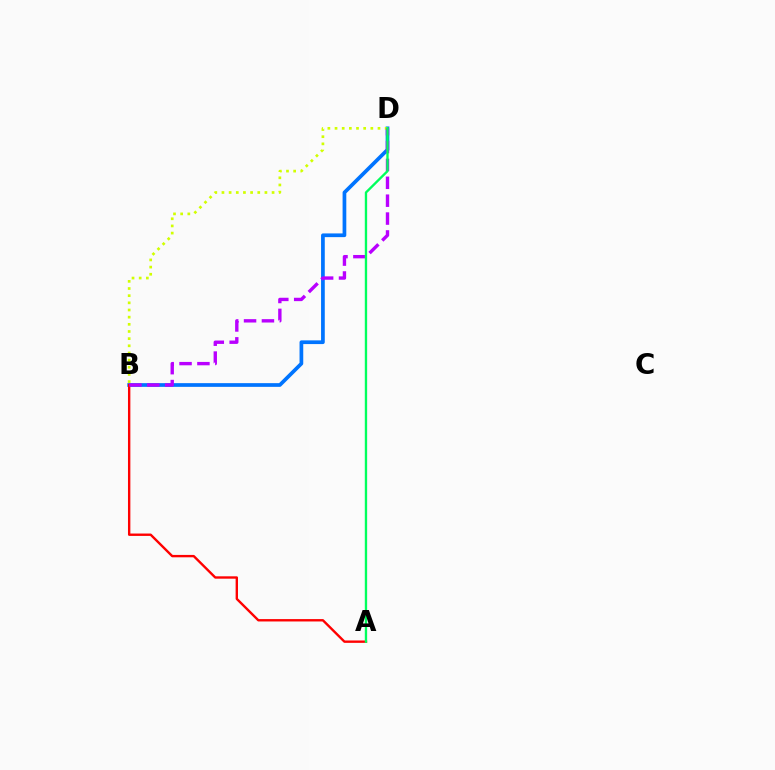{('B', 'D'): [{'color': '#0074ff', 'line_style': 'solid', 'thickness': 2.67}, {'color': '#d1ff00', 'line_style': 'dotted', 'thickness': 1.95}, {'color': '#b900ff', 'line_style': 'dashed', 'thickness': 2.43}], ('A', 'B'): [{'color': '#ff0000', 'line_style': 'solid', 'thickness': 1.71}], ('A', 'D'): [{'color': '#00ff5c', 'line_style': 'solid', 'thickness': 1.69}]}